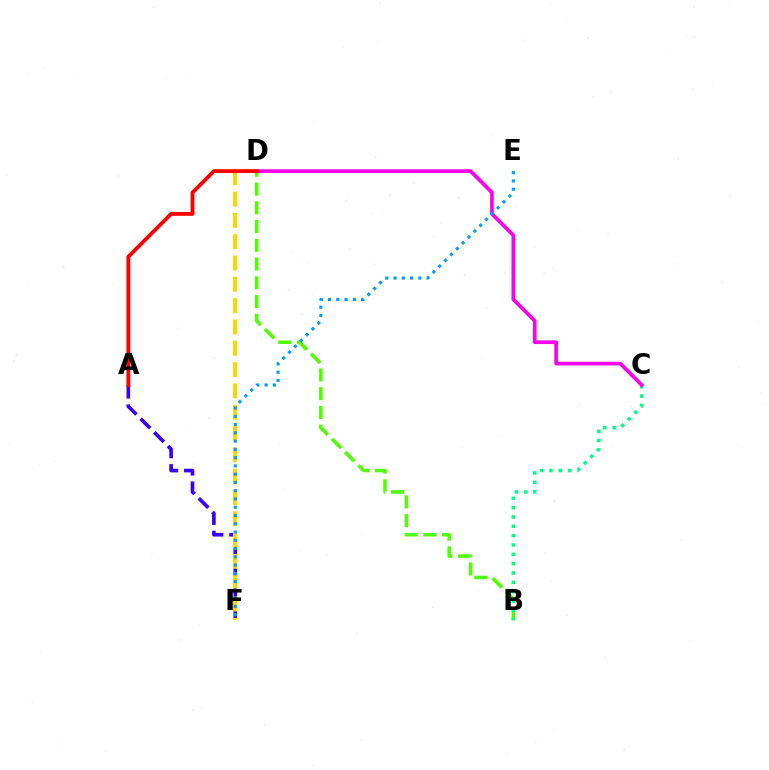{('B', 'D'): [{'color': '#4fff00', 'line_style': 'dashed', 'thickness': 2.55}], ('B', 'C'): [{'color': '#00ff86', 'line_style': 'dotted', 'thickness': 2.54}], ('C', 'D'): [{'color': '#ff00ed', 'line_style': 'solid', 'thickness': 2.66}], ('A', 'F'): [{'color': '#3700ff', 'line_style': 'dashed', 'thickness': 2.63}], ('D', 'F'): [{'color': '#ffd500', 'line_style': 'dashed', 'thickness': 2.9}], ('E', 'F'): [{'color': '#009eff', 'line_style': 'dotted', 'thickness': 2.25}], ('A', 'D'): [{'color': '#ff0000', 'line_style': 'solid', 'thickness': 2.76}]}